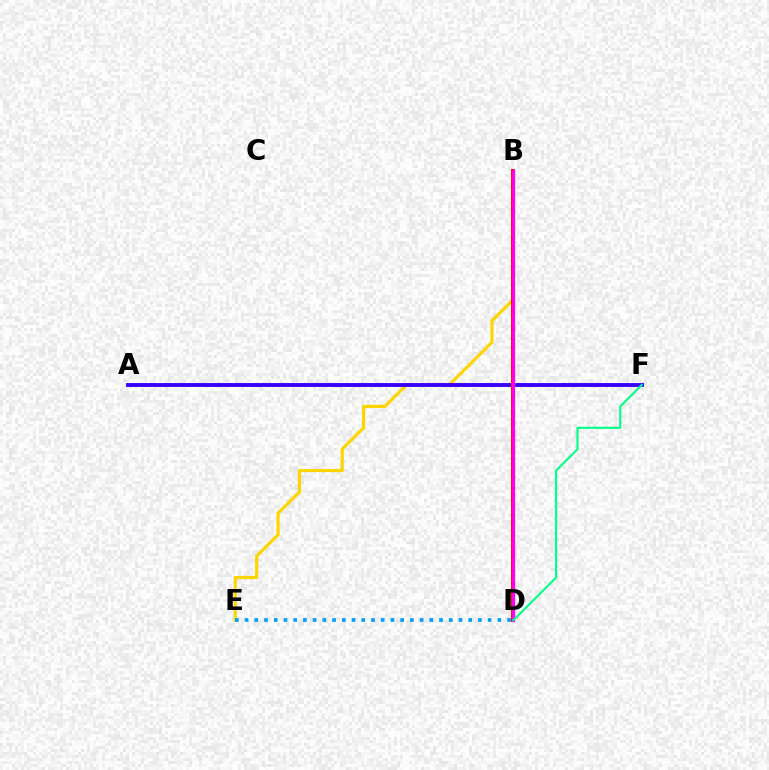{('B', 'E'): [{'color': '#ffd500', 'line_style': 'solid', 'thickness': 2.28}], ('A', 'F'): [{'color': '#3700ff', 'line_style': 'solid', 'thickness': 2.79}], ('B', 'D'): [{'color': '#4fff00', 'line_style': 'dotted', 'thickness': 2.51}, {'color': '#ff0000', 'line_style': 'solid', 'thickness': 2.8}, {'color': '#ff00ed', 'line_style': 'solid', 'thickness': 2.34}], ('D', 'E'): [{'color': '#009eff', 'line_style': 'dotted', 'thickness': 2.64}], ('D', 'F'): [{'color': '#00ff86', 'line_style': 'solid', 'thickness': 1.52}]}